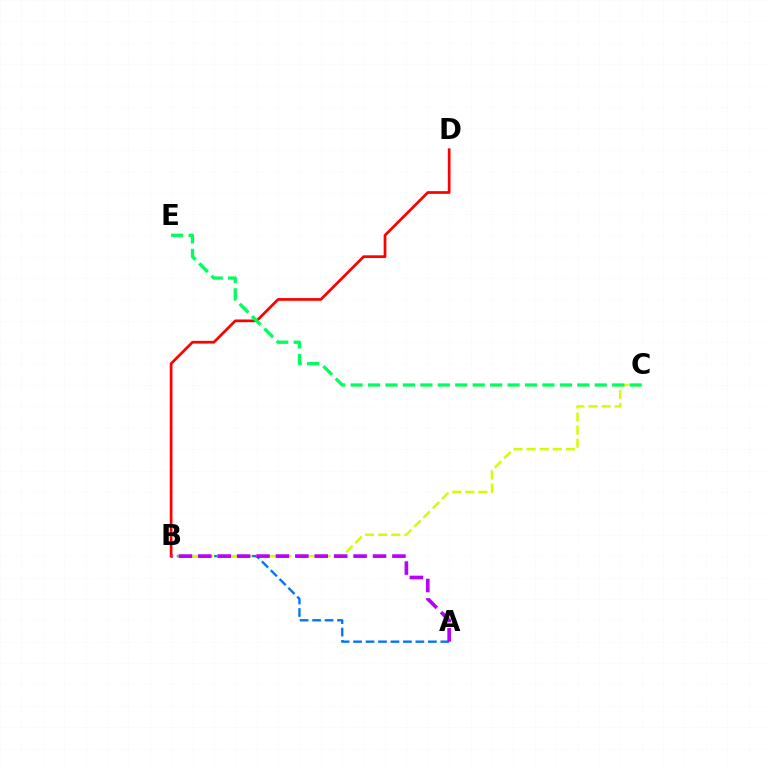{('B', 'D'): [{'color': '#ff0000', 'line_style': 'solid', 'thickness': 1.96}], ('A', 'B'): [{'color': '#0074ff', 'line_style': 'dashed', 'thickness': 1.69}, {'color': '#b900ff', 'line_style': 'dashed', 'thickness': 2.64}], ('B', 'C'): [{'color': '#d1ff00', 'line_style': 'dashed', 'thickness': 1.78}], ('C', 'E'): [{'color': '#00ff5c', 'line_style': 'dashed', 'thickness': 2.37}]}